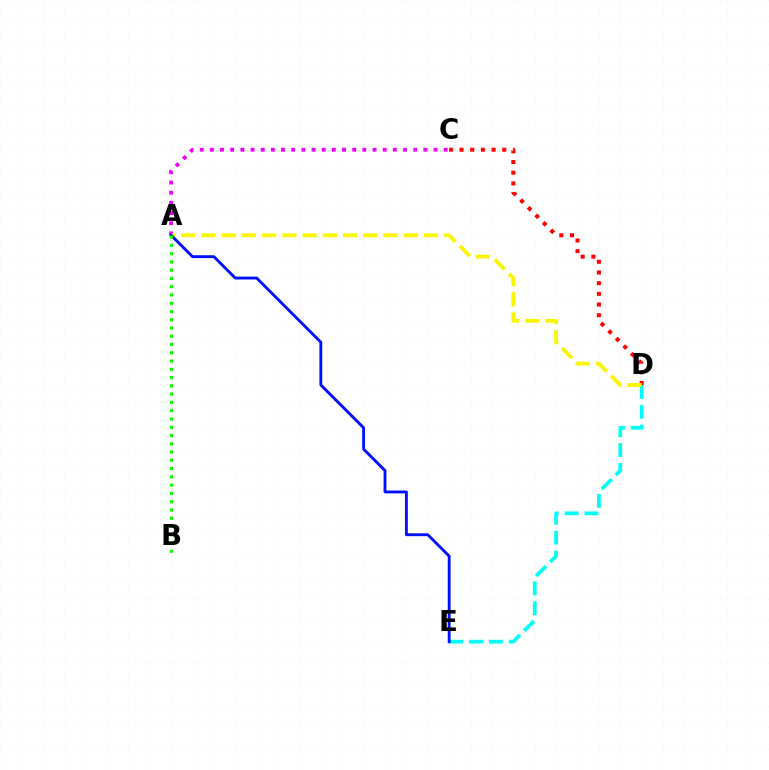{('A', 'C'): [{'color': '#ee00ff', 'line_style': 'dotted', 'thickness': 2.76}], ('D', 'E'): [{'color': '#00fff6', 'line_style': 'dashed', 'thickness': 2.7}], ('C', 'D'): [{'color': '#ff0000', 'line_style': 'dotted', 'thickness': 2.9}], ('A', 'D'): [{'color': '#fcf500', 'line_style': 'dashed', 'thickness': 2.75}], ('A', 'E'): [{'color': '#0010ff', 'line_style': 'solid', 'thickness': 2.06}], ('A', 'B'): [{'color': '#08ff00', 'line_style': 'dotted', 'thickness': 2.25}]}